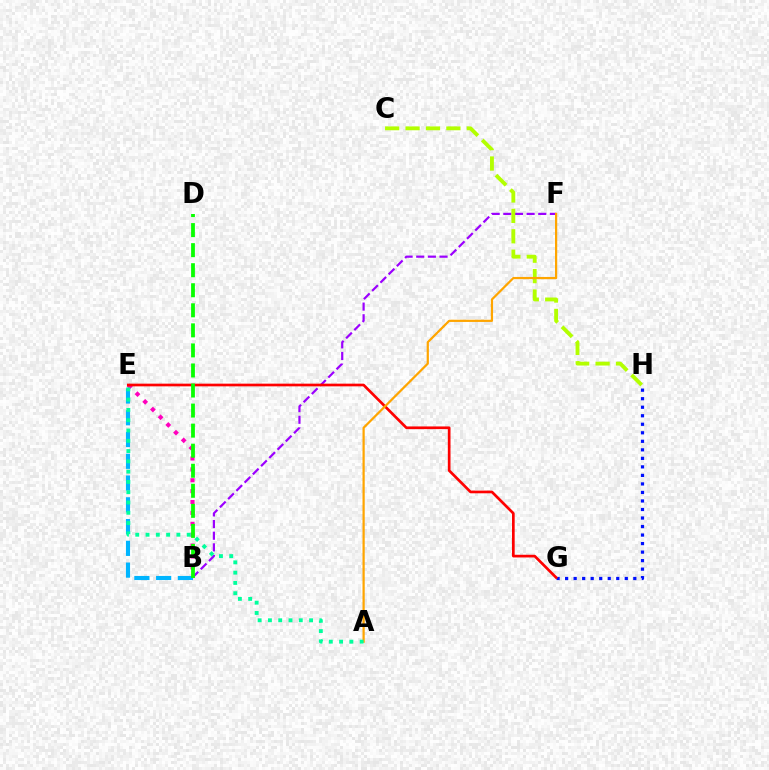{('B', 'E'): [{'color': '#ff00bd', 'line_style': 'dotted', 'thickness': 2.96}, {'color': '#00b5ff', 'line_style': 'dashed', 'thickness': 2.96}], ('G', 'H'): [{'color': '#0010ff', 'line_style': 'dotted', 'thickness': 2.32}], ('B', 'F'): [{'color': '#9b00ff', 'line_style': 'dashed', 'thickness': 1.58}], ('C', 'H'): [{'color': '#b3ff00', 'line_style': 'dashed', 'thickness': 2.77}], ('E', 'G'): [{'color': '#ff0000', 'line_style': 'solid', 'thickness': 1.94}], ('A', 'F'): [{'color': '#ffa500', 'line_style': 'solid', 'thickness': 1.6}], ('A', 'E'): [{'color': '#00ff9d', 'line_style': 'dotted', 'thickness': 2.79}], ('B', 'D'): [{'color': '#08ff00', 'line_style': 'dashed', 'thickness': 2.72}]}